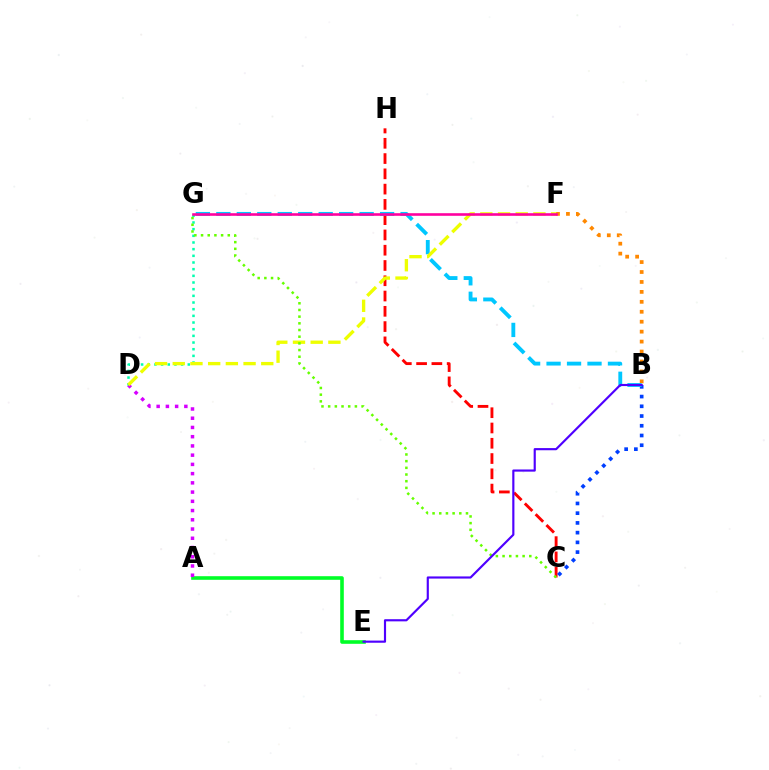{('A', 'E'): [{'color': '#00ff27', 'line_style': 'solid', 'thickness': 2.59}], ('A', 'D'): [{'color': '#d600ff', 'line_style': 'dotted', 'thickness': 2.51}], ('D', 'G'): [{'color': '#00ffaf', 'line_style': 'dotted', 'thickness': 1.81}], ('C', 'H'): [{'color': '#ff0000', 'line_style': 'dashed', 'thickness': 2.07}], ('B', 'F'): [{'color': '#ff8800', 'line_style': 'dotted', 'thickness': 2.7}], ('B', 'C'): [{'color': '#003fff', 'line_style': 'dotted', 'thickness': 2.64}], ('B', 'G'): [{'color': '#00c7ff', 'line_style': 'dashed', 'thickness': 2.78}], ('D', 'F'): [{'color': '#eeff00', 'line_style': 'dashed', 'thickness': 2.4}], ('C', 'G'): [{'color': '#66ff00', 'line_style': 'dotted', 'thickness': 1.82}], ('B', 'E'): [{'color': '#4f00ff', 'line_style': 'solid', 'thickness': 1.55}], ('F', 'G'): [{'color': '#ff00a0', 'line_style': 'solid', 'thickness': 1.87}]}